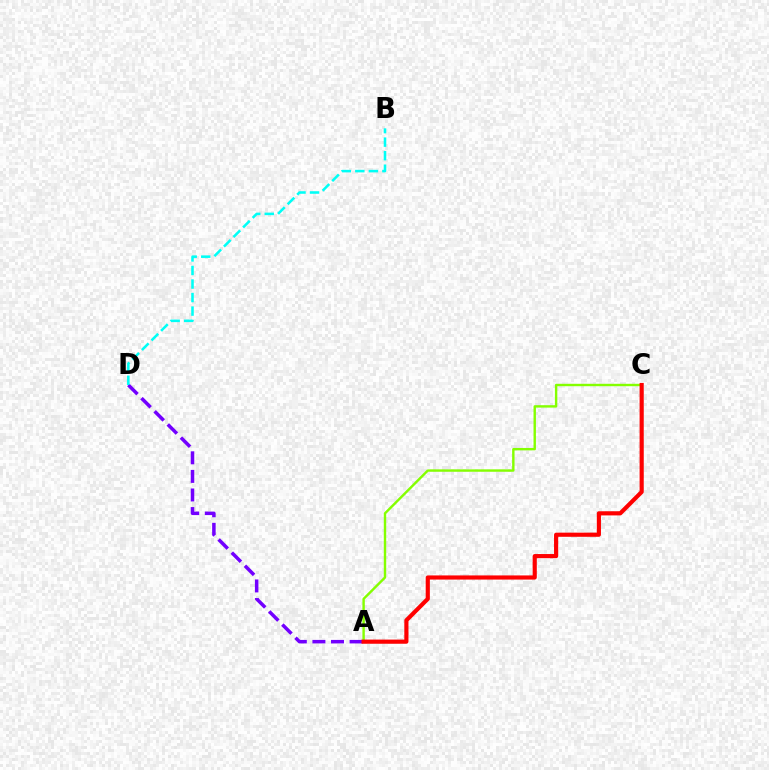{('A', 'C'): [{'color': '#84ff00', 'line_style': 'solid', 'thickness': 1.73}, {'color': '#ff0000', 'line_style': 'solid', 'thickness': 2.99}], ('A', 'D'): [{'color': '#7200ff', 'line_style': 'dashed', 'thickness': 2.52}], ('B', 'D'): [{'color': '#00fff6', 'line_style': 'dashed', 'thickness': 1.84}]}